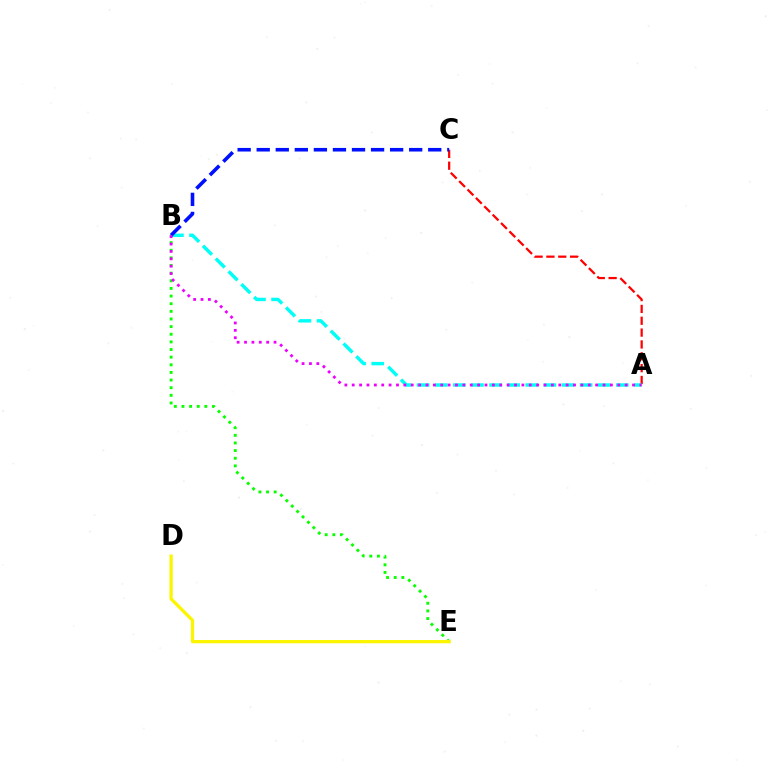{('A', 'C'): [{'color': '#ff0000', 'line_style': 'dashed', 'thickness': 1.61}], ('A', 'B'): [{'color': '#00fff6', 'line_style': 'dashed', 'thickness': 2.46}, {'color': '#ee00ff', 'line_style': 'dotted', 'thickness': 2.0}], ('B', 'E'): [{'color': '#08ff00', 'line_style': 'dotted', 'thickness': 2.07}], ('D', 'E'): [{'color': '#fcf500', 'line_style': 'solid', 'thickness': 2.35}], ('B', 'C'): [{'color': '#0010ff', 'line_style': 'dashed', 'thickness': 2.59}]}